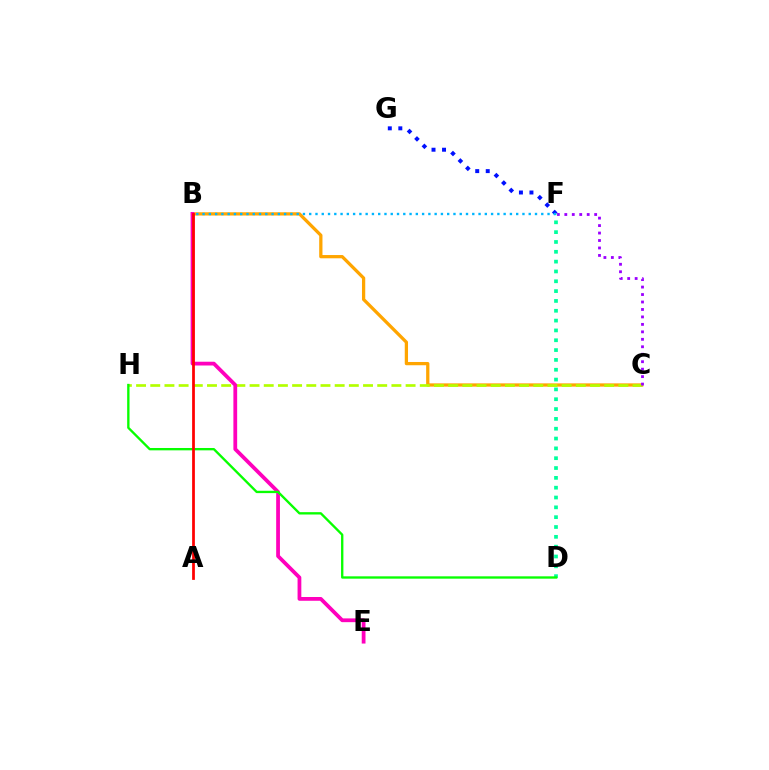{('B', 'C'): [{'color': '#ffa500', 'line_style': 'solid', 'thickness': 2.35}], ('C', 'H'): [{'color': '#b3ff00', 'line_style': 'dashed', 'thickness': 1.93}], ('F', 'G'): [{'color': '#0010ff', 'line_style': 'dotted', 'thickness': 2.86}], ('B', 'E'): [{'color': '#ff00bd', 'line_style': 'solid', 'thickness': 2.71}], ('C', 'F'): [{'color': '#9b00ff', 'line_style': 'dotted', 'thickness': 2.03}], ('B', 'F'): [{'color': '#00b5ff', 'line_style': 'dotted', 'thickness': 1.7}], ('D', 'F'): [{'color': '#00ff9d', 'line_style': 'dotted', 'thickness': 2.67}], ('D', 'H'): [{'color': '#08ff00', 'line_style': 'solid', 'thickness': 1.69}], ('A', 'B'): [{'color': '#ff0000', 'line_style': 'solid', 'thickness': 1.98}]}